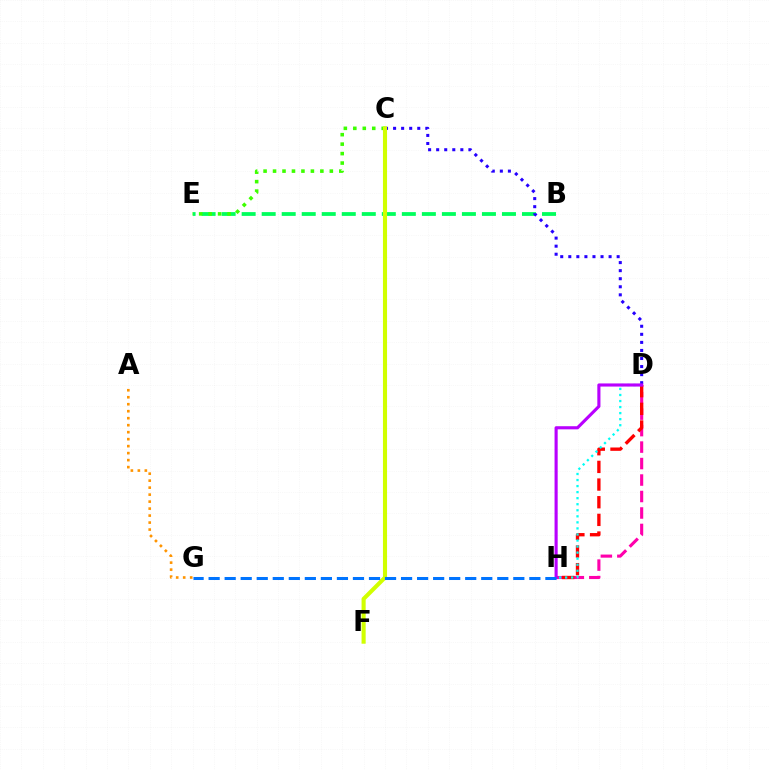{('B', 'E'): [{'color': '#00ff5c', 'line_style': 'dashed', 'thickness': 2.72}], ('C', 'D'): [{'color': '#2500ff', 'line_style': 'dotted', 'thickness': 2.19}], ('D', 'H'): [{'color': '#ff00ac', 'line_style': 'dashed', 'thickness': 2.24}, {'color': '#ff0000', 'line_style': 'dashed', 'thickness': 2.4}, {'color': '#00fff6', 'line_style': 'dotted', 'thickness': 1.64}, {'color': '#b900ff', 'line_style': 'solid', 'thickness': 2.25}], ('C', 'E'): [{'color': '#3dff00', 'line_style': 'dotted', 'thickness': 2.57}], ('C', 'F'): [{'color': '#d1ff00', 'line_style': 'solid', 'thickness': 2.95}], ('A', 'G'): [{'color': '#ff9400', 'line_style': 'dotted', 'thickness': 1.9}], ('G', 'H'): [{'color': '#0074ff', 'line_style': 'dashed', 'thickness': 2.18}]}